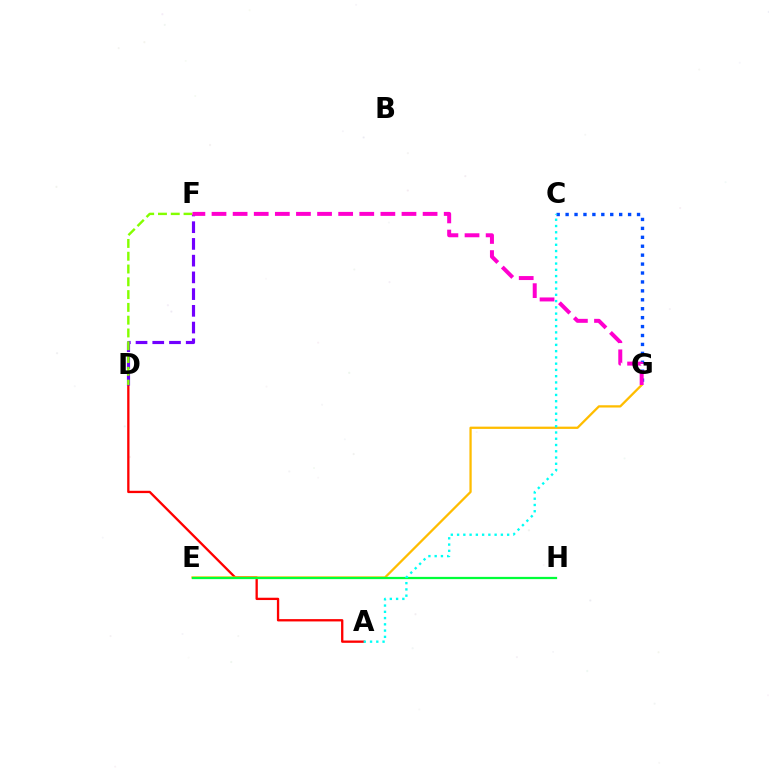{('A', 'D'): [{'color': '#ff0000', 'line_style': 'solid', 'thickness': 1.67}], ('E', 'G'): [{'color': '#ffbd00', 'line_style': 'solid', 'thickness': 1.64}], ('D', 'F'): [{'color': '#7200ff', 'line_style': 'dashed', 'thickness': 2.27}, {'color': '#84ff00', 'line_style': 'dashed', 'thickness': 1.74}], ('C', 'G'): [{'color': '#004bff', 'line_style': 'dotted', 'thickness': 2.43}], ('E', 'H'): [{'color': '#00ff39', 'line_style': 'solid', 'thickness': 1.61}], ('A', 'C'): [{'color': '#00fff6', 'line_style': 'dotted', 'thickness': 1.7}], ('F', 'G'): [{'color': '#ff00cf', 'line_style': 'dashed', 'thickness': 2.87}]}